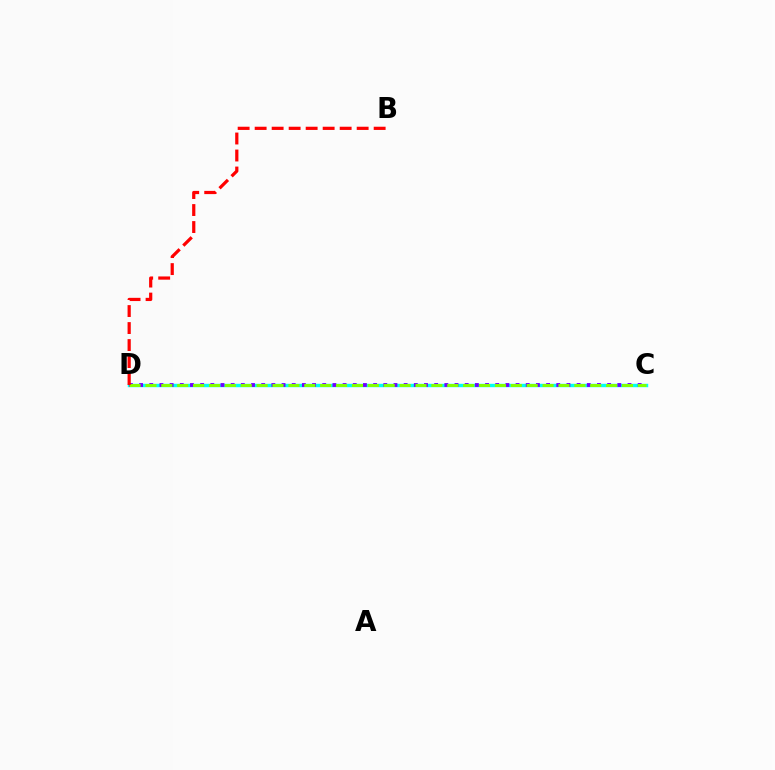{('C', 'D'): [{'color': '#00fff6', 'line_style': 'solid', 'thickness': 2.46}, {'color': '#7200ff', 'line_style': 'dotted', 'thickness': 2.76}, {'color': '#84ff00', 'line_style': 'dashed', 'thickness': 2.16}], ('B', 'D'): [{'color': '#ff0000', 'line_style': 'dashed', 'thickness': 2.31}]}